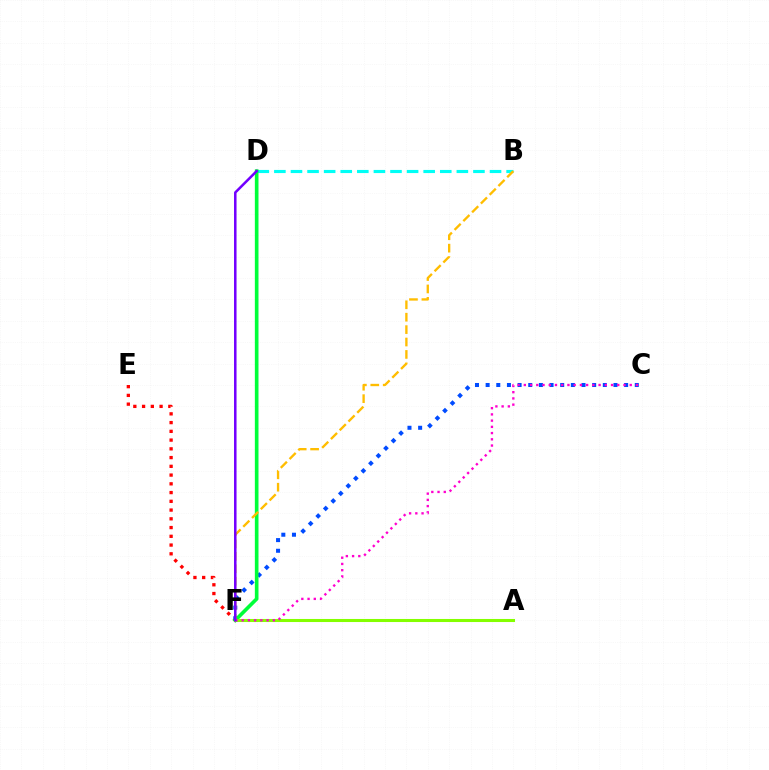{('E', 'F'): [{'color': '#ff0000', 'line_style': 'dotted', 'thickness': 2.38}], ('C', 'F'): [{'color': '#004bff', 'line_style': 'dotted', 'thickness': 2.89}, {'color': '#ff00cf', 'line_style': 'dotted', 'thickness': 1.69}], ('B', 'D'): [{'color': '#00fff6', 'line_style': 'dashed', 'thickness': 2.25}], ('D', 'F'): [{'color': '#00ff39', 'line_style': 'solid', 'thickness': 2.62}, {'color': '#7200ff', 'line_style': 'solid', 'thickness': 1.82}], ('B', 'F'): [{'color': '#ffbd00', 'line_style': 'dashed', 'thickness': 1.69}], ('A', 'F'): [{'color': '#84ff00', 'line_style': 'solid', 'thickness': 2.21}]}